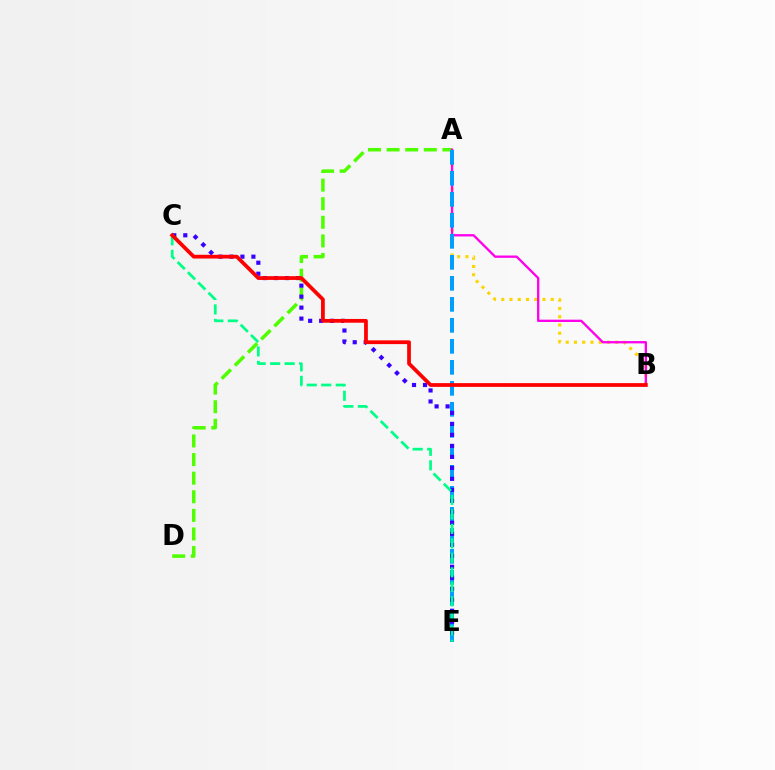{('A', 'D'): [{'color': '#4fff00', 'line_style': 'dashed', 'thickness': 2.53}], ('A', 'B'): [{'color': '#ffd500', 'line_style': 'dotted', 'thickness': 2.24}, {'color': '#ff00ed', 'line_style': 'solid', 'thickness': 1.67}], ('A', 'E'): [{'color': '#009eff', 'line_style': 'dashed', 'thickness': 2.85}], ('C', 'E'): [{'color': '#3700ff', 'line_style': 'dotted', 'thickness': 2.99}, {'color': '#00ff86', 'line_style': 'dashed', 'thickness': 1.97}], ('B', 'C'): [{'color': '#ff0000', 'line_style': 'solid', 'thickness': 2.7}]}